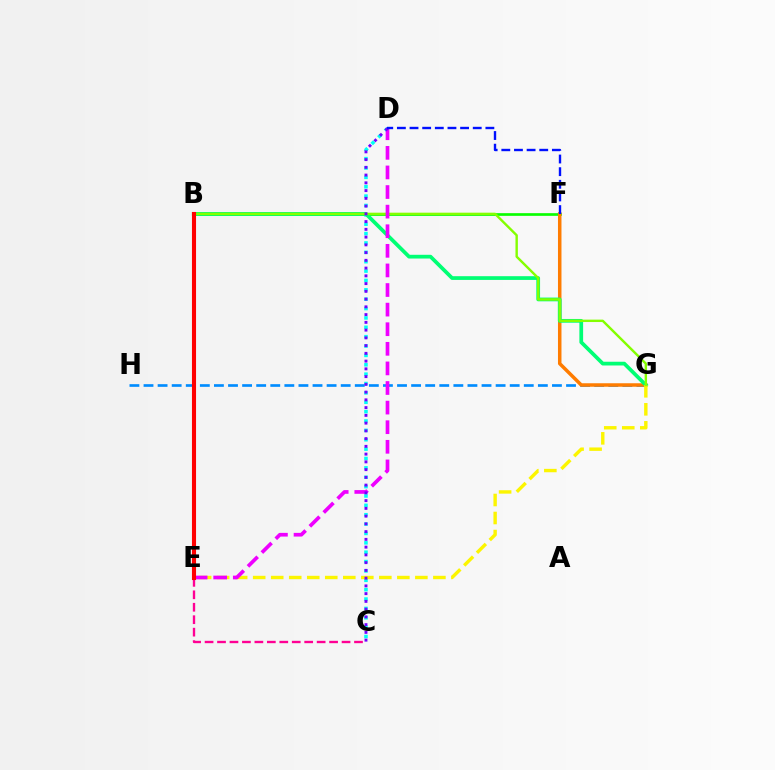{('B', 'F'): [{'color': '#08ff00', 'line_style': 'solid', 'thickness': 1.93}], ('C', 'D'): [{'color': '#00fff6', 'line_style': 'dotted', 'thickness': 2.55}, {'color': '#7200ff', 'line_style': 'dotted', 'thickness': 2.11}], ('G', 'H'): [{'color': '#008cff', 'line_style': 'dashed', 'thickness': 1.91}], ('C', 'E'): [{'color': '#ff0094', 'line_style': 'dashed', 'thickness': 1.69}], ('F', 'G'): [{'color': '#ff7c00', 'line_style': 'solid', 'thickness': 2.52}], ('B', 'G'): [{'color': '#00ff74', 'line_style': 'solid', 'thickness': 2.69}, {'color': '#84ff00', 'line_style': 'solid', 'thickness': 1.73}], ('E', 'G'): [{'color': '#fcf500', 'line_style': 'dashed', 'thickness': 2.45}], ('D', 'E'): [{'color': '#ee00ff', 'line_style': 'dashed', 'thickness': 2.66}], ('B', 'E'): [{'color': '#ff0000', 'line_style': 'solid', 'thickness': 2.94}], ('D', 'F'): [{'color': '#0010ff', 'line_style': 'dashed', 'thickness': 1.72}]}